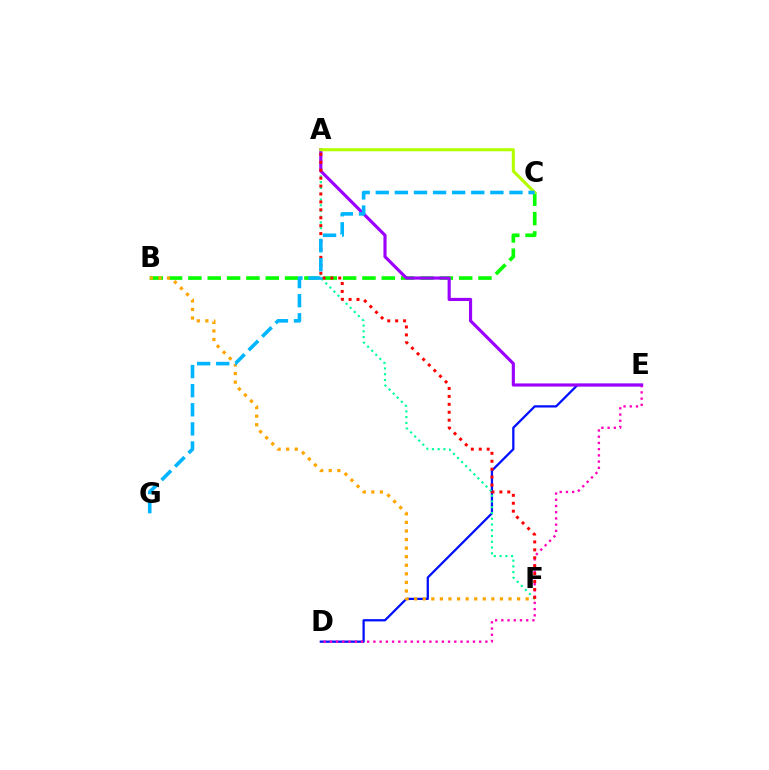{('D', 'E'): [{'color': '#0010ff', 'line_style': 'solid', 'thickness': 1.63}, {'color': '#ff00bd', 'line_style': 'dotted', 'thickness': 1.69}], ('B', 'C'): [{'color': '#08ff00', 'line_style': 'dashed', 'thickness': 2.63}], ('A', 'F'): [{'color': '#00ff9d', 'line_style': 'dotted', 'thickness': 1.56}, {'color': '#ff0000', 'line_style': 'dotted', 'thickness': 2.15}], ('B', 'F'): [{'color': '#ffa500', 'line_style': 'dotted', 'thickness': 2.33}], ('A', 'E'): [{'color': '#9b00ff', 'line_style': 'solid', 'thickness': 2.27}], ('A', 'C'): [{'color': '#b3ff00', 'line_style': 'solid', 'thickness': 2.21}], ('C', 'G'): [{'color': '#00b5ff', 'line_style': 'dashed', 'thickness': 2.59}]}